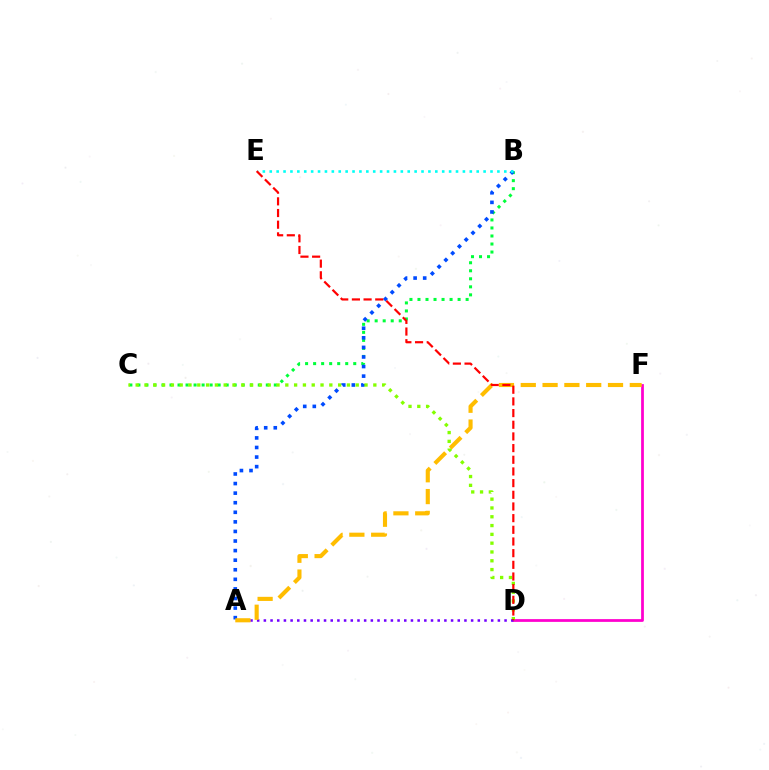{('B', 'C'): [{'color': '#00ff39', 'line_style': 'dotted', 'thickness': 2.18}], ('D', 'F'): [{'color': '#ff00cf', 'line_style': 'solid', 'thickness': 1.99}], ('A', 'B'): [{'color': '#004bff', 'line_style': 'dotted', 'thickness': 2.6}], ('C', 'D'): [{'color': '#84ff00', 'line_style': 'dotted', 'thickness': 2.39}], ('A', 'D'): [{'color': '#7200ff', 'line_style': 'dotted', 'thickness': 1.82}], ('B', 'E'): [{'color': '#00fff6', 'line_style': 'dotted', 'thickness': 1.87}], ('A', 'F'): [{'color': '#ffbd00', 'line_style': 'dashed', 'thickness': 2.96}], ('D', 'E'): [{'color': '#ff0000', 'line_style': 'dashed', 'thickness': 1.59}]}